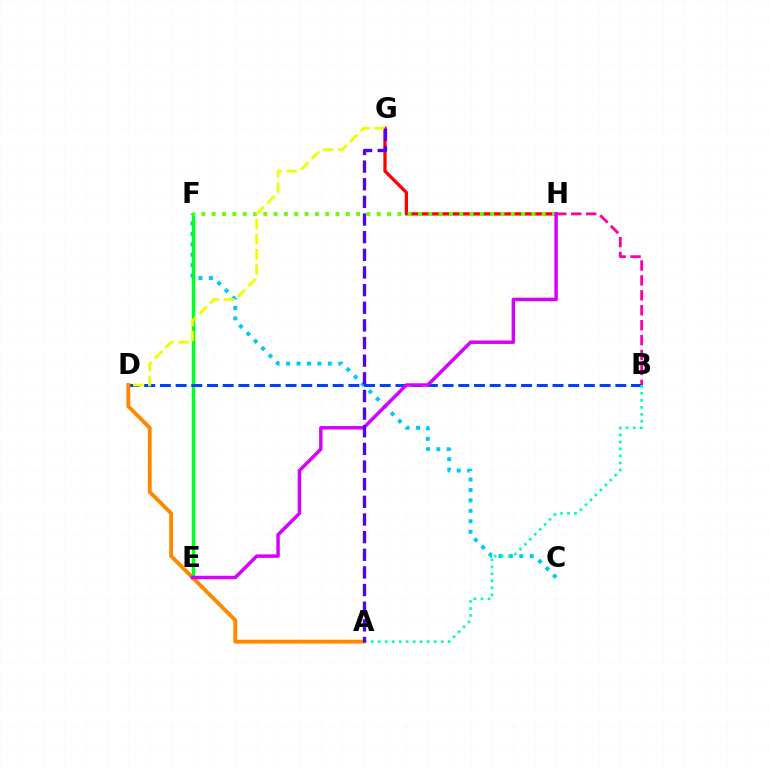{('B', 'H'): [{'color': '#ff00a0', 'line_style': 'dashed', 'thickness': 2.03}], ('G', 'H'): [{'color': '#ff0000', 'line_style': 'solid', 'thickness': 2.38}], ('C', 'F'): [{'color': '#00c7ff', 'line_style': 'dotted', 'thickness': 2.83}], ('E', 'F'): [{'color': '#00ff27', 'line_style': 'solid', 'thickness': 2.49}], ('B', 'D'): [{'color': '#003fff', 'line_style': 'dashed', 'thickness': 2.13}], ('A', 'B'): [{'color': '#00ffaf', 'line_style': 'dotted', 'thickness': 1.9}], ('A', 'D'): [{'color': '#ff8800', 'line_style': 'solid', 'thickness': 2.78}], ('F', 'H'): [{'color': '#66ff00', 'line_style': 'dotted', 'thickness': 2.8}], ('D', 'G'): [{'color': '#eeff00', 'line_style': 'dashed', 'thickness': 2.05}], ('E', 'H'): [{'color': '#d600ff', 'line_style': 'solid', 'thickness': 2.49}], ('A', 'G'): [{'color': '#4f00ff', 'line_style': 'dashed', 'thickness': 2.4}]}